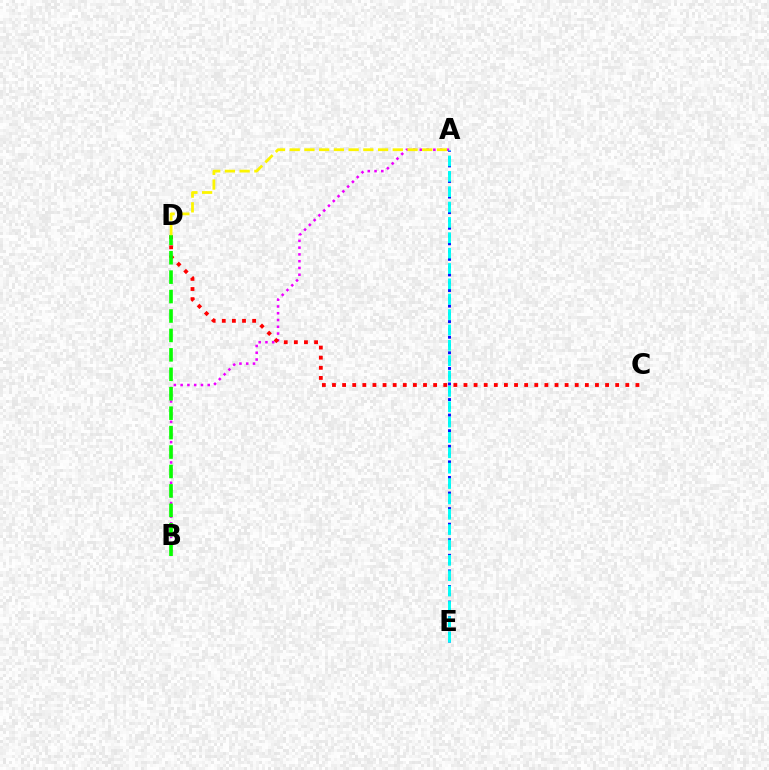{('A', 'B'): [{'color': '#ee00ff', 'line_style': 'dotted', 'thickness': 1.84}], ('C', 'D'): [{'color': '#ff0000', 'line_style': 'dotted', 'thickness': 2.75}], ('B', 'D'): [{'color': '#08ff00', 'line_style': 'dashed', 'thickness': 2.64}], ('A', 'E'): [{'color': '#0010ff', 'line_style': 'dotted', 'thickness': 2.12}, {'color': '#00fff6', 'line_style': 'dashed', 'thickness': 2.09}], ('A', 'D'): [{'color': '#fcf500', 'line_style': 'dashed', 'thickness': 2.0}]}